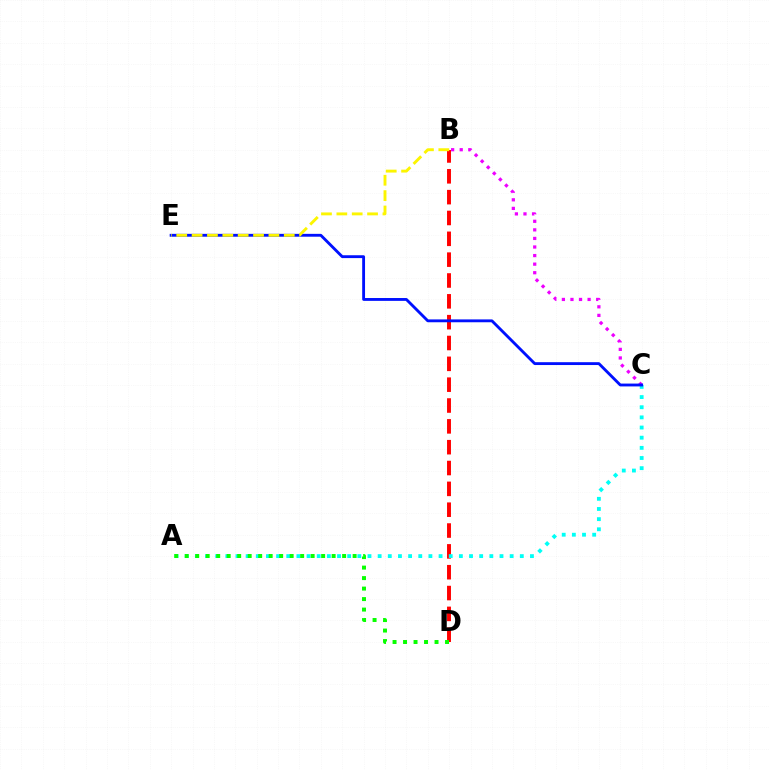{('B', 'D'): [{'color': '#ff0000', 'line_style': 'dashed', 'thickness': 2.83}], ('A', 'C'): [{'color': '#00fff6', 'line_style': 'dotted', 'thickness': 2.76}], ('A', 'D'): [{'color': '#08ff00', 'line_style': 'dotted', 'thickness': 2.85}], ('B', 'C'): [{'color': '#ee00ff', 'line_style': 'dotted', 'thickness': 2.33}], ('C', 'E'): [{'color': '#0010ff', 'line_style': 'solid', 'thickness': 2.05}], ('B', 'E'): [{'color': '#fcf500', 'line_style': 'dashed', 'thickness': 2.09}]}